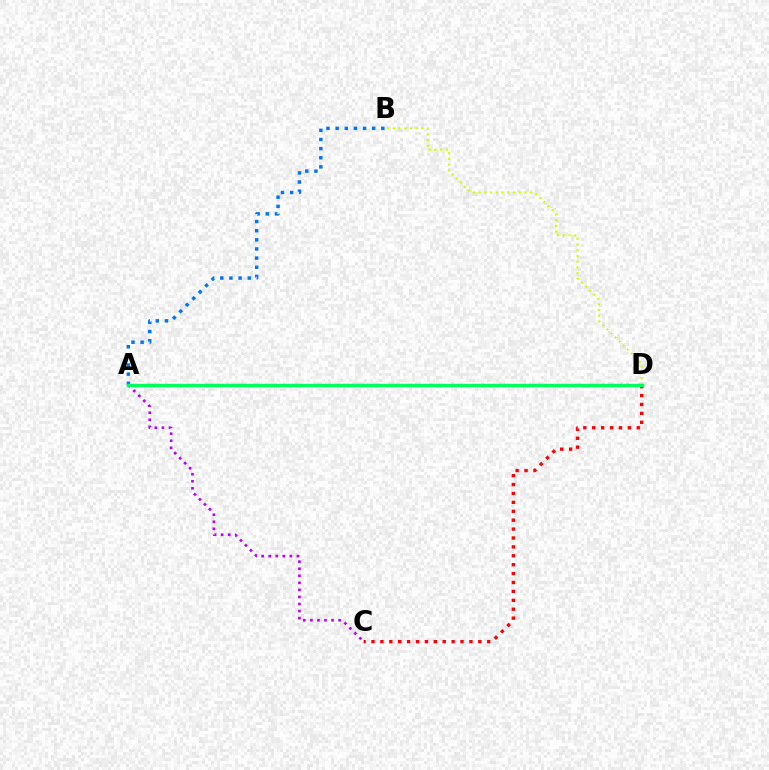{('B', 'D'): [{'color': '#d1ff00', 'line_style': 'dotted', 'thickness': 1.56}], ('A', 'B'): [{'color': '#0074ff', 'line_style': 'dotted', 'thickness': 2.48}], ('C', 'D'): [{'color': '#ff0000', 'line_style': 'dotted', 'thickness': 2.42}], ('A', 'C'): [{'color': '#b900ff', 'line_style': 'dotted', 'thickness': 1.92}], ('A', 'D'): [{'color': '#00ff5c', 'line_style': 'solid', 'thickness': 2.48}]}